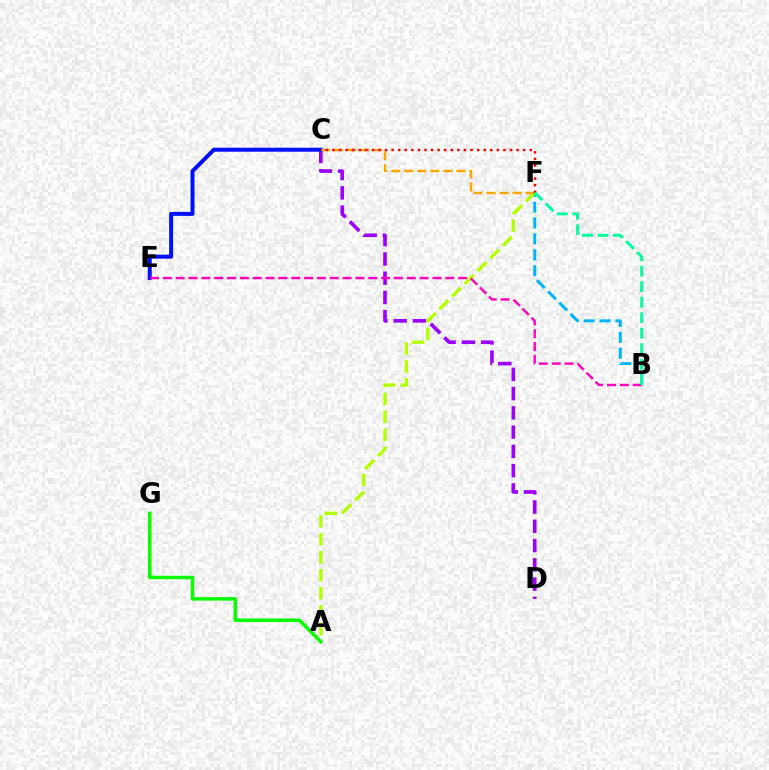{('B', 'F'): [{'color': '#00b5ff', 'line_style': 'dashed', 'thickness': 2.16}, {'color': '#00ff9d', 'line_style': 'dashed', 'thickness': 2.11}], ('C', 'D'): [{'color': '#9b00ff', 'line_style': 'dashed', 'thickness': 2.62}], ('A', 'F'): [{'color': '#b3ff00', 'line_style': 'dashed', 'thickness': 2.44}], ('C', 'E'): [{'color': '#0010ff', 'line_style': 'solid', 'thickness': 2.87}], ('C', 'F'): [{'color': '#ffa500', 'line_style': 'dashed', 'thickness': 1.77}, {'color': '#ff0000', 'line_style': 'dotted', 'thickness': 1.79}], ('B', 'E'): [{'color': '#ff00bd', 'line_style': 'dashed', 'thickness': 1.74}], ('A', 'G'): [{'color': '#08ff00', 'line_style': 'solid', 'thickness': 2.51}]}